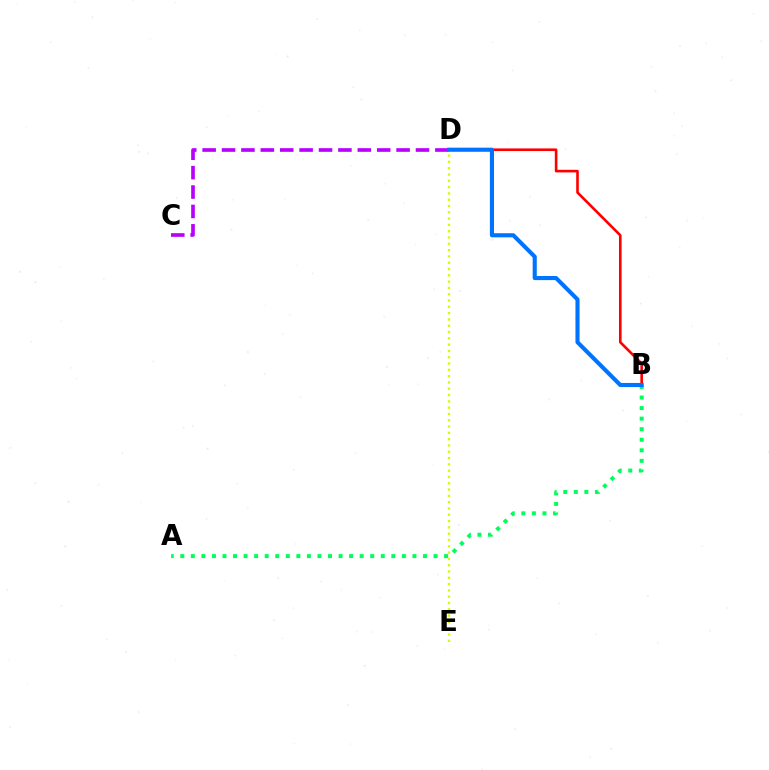{('C', 'D'): [{'color': '#b900ff', 'line_style': 'dashed', 'thickness': 2.63}], ('A', 'B'): [{'color': '#00ff5c', 'line_style': 'dotted', 'thickness': 2.87}], ('B', 'D'): [{'color': '#ff0000', 'line_style': 'solid', 'thickness': 1.89}, {'color': '#0074ff', 'line_style': 'solid', 'thickness': 2.96}], ('D', 'E'): [{'color': '#d1ff00', 'line_style': 'dotted', 'thickness': 1.71}]}